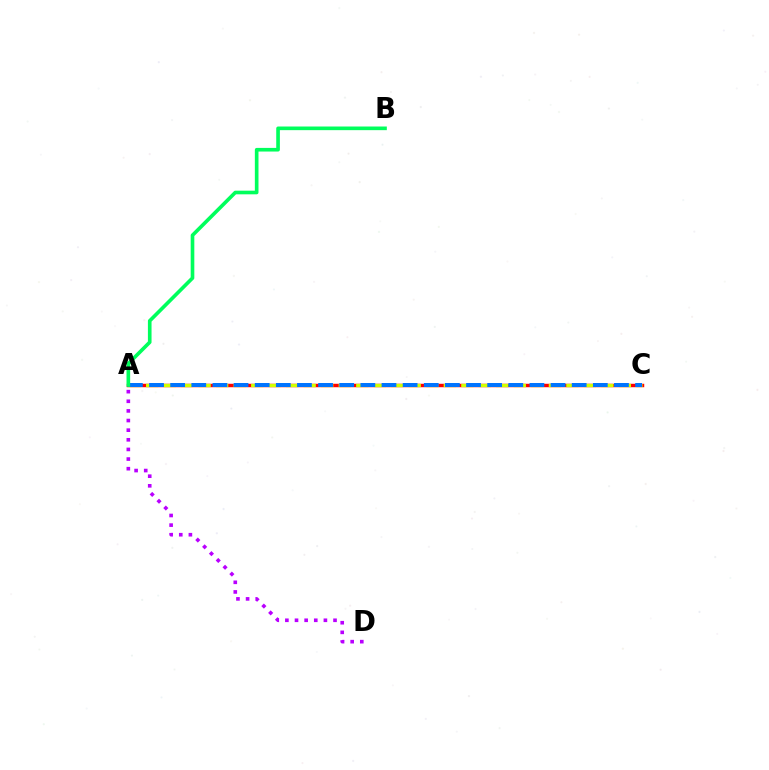{('A', 'D'): [{'color': '#b900ff', 'line_style': 'dotted', 'thickness': 2.62}], ('A', 'C'): [{'color': '#ff0000', 'line_style': 'solid', 'thickness': 2.48}, {'color': '#d1ff00', 'line_style': 'dashed', 'thickness': 2.38}, {'color': '#0074ff', 'line_style': 'dashed', 'thickness': 2.87}], ('A', 'B'): [{'color': '#00ff5c', 'line_style': 'solid', 'thickness': 2.62}]}